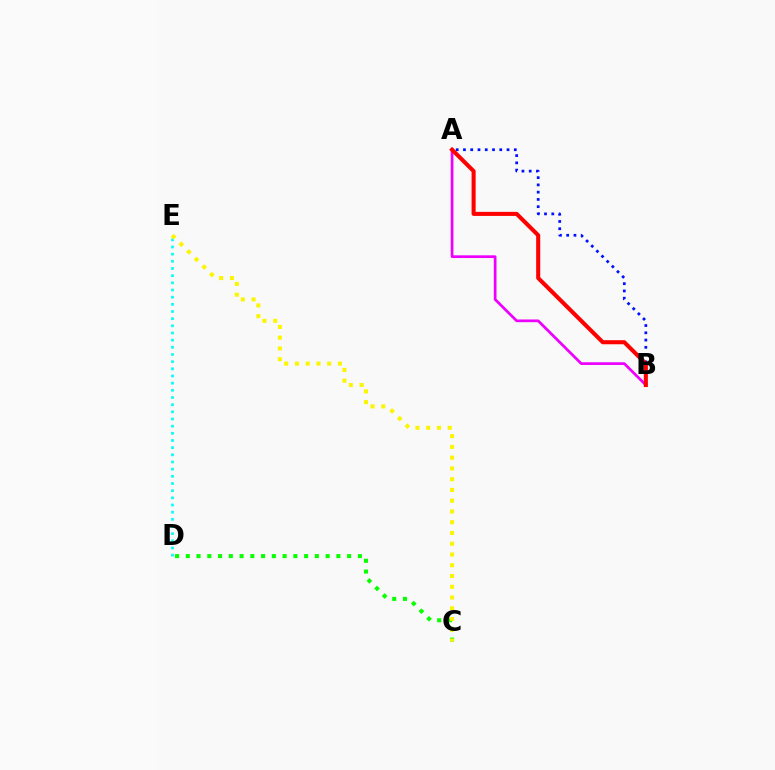{('A', 'B'): [{'color': '#ee00ff', 'line_style': 'solid', 'thickness': 1.96}, {'color': '#0010ff', 'line_style': 'dotted', 'thickness': 1.97}, {'color': '#ff0000', 'line_style': 'solid', 'thickness': 2.93}], ('D', 'E'): [{'color': '#00fff6', 'line_style': 'dotted', 'thickness': 1.95}], ('C', 'D'): [{'color': '#08ff00', 'line_style': 'dotted', 'thickness': 2.92}], ('C', 'E'): [{'color': '#fcf500', 'line_style': 'dotted', 'thickness': 2.92}]}